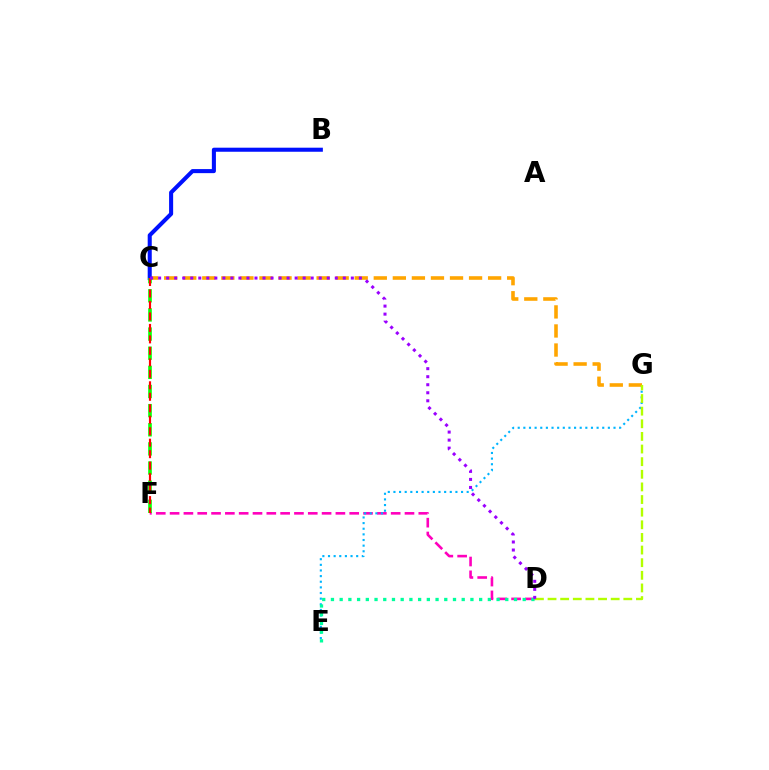{('D', 'F'): [{'color': '#ff00bd', 'line_style': 'dashed', 'thickness': 1.88}], ('E', 'G'): [{'color': '#00b5ff', 'line_style': 'dotted', 'thickness': 1.53}], ('C', 'G'): [{'color': '#ffa500', 'line_style': 'dashed', 'thickness': 2.59}], ('B', 'C'): [{'color': '#0010ff', 'line_style': 'solid', 'thickness': 2.92}], ('C', 'F'): [{'color': '#08ff00', 'line_style': 'dashed', 'thickness': 2.6}, {'color': '#ff0000', 'line_style': 'dashed', 'thickness': 1.56}], ('D', 'E'): [{'color': '#00ff9d', 'line_style': 'dotted', 'thickness': 2.37}], ('D', 'G'): [{'color': '#b3ff00', 'line_style': 'dashed', 'thickness': 1.72}], ('C', 'D'): [{'color': '#9b00ff', 'line_style': 'dotted', 'thickness': 2.18}]}